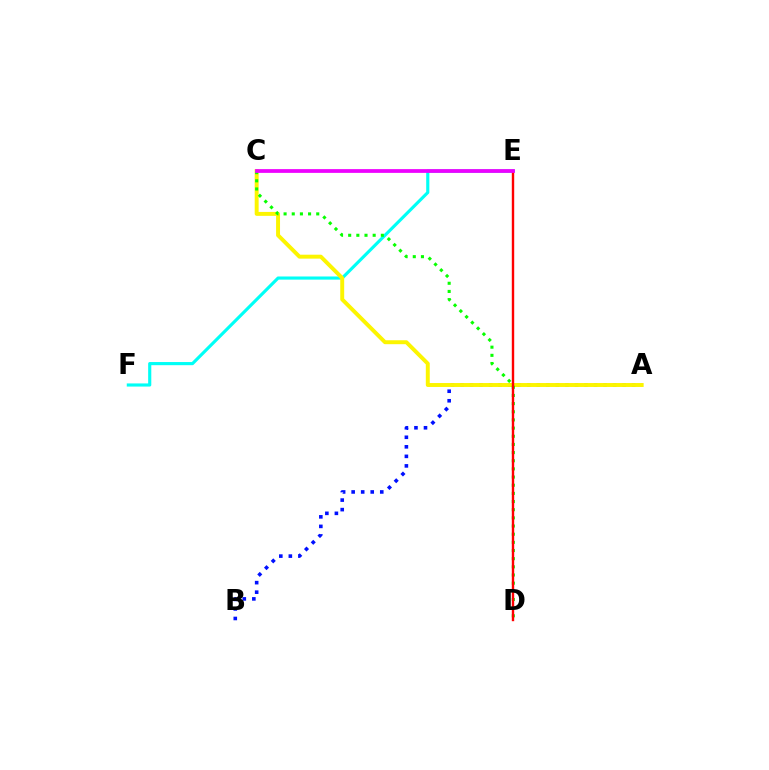{('E', 'F'): [{'color': '#00fff6', 'line_style': 'solid', 'thickness': 2.26}], ('A', 'B'): [{'color': '#0010ff', 'line_style': 'dotted', 'thickness': 2.59}], ('A', 'C'): [{'color': '#fcf500', 'line_style': 'solid', 'thickness': 2.83}], ('C', 'D'): [{'color': '#08ff00', 'line_style': 'dotted', 'thickness': 2.22}], ('D', 'E'): [{'color': '#ff0000', 'line_style': 'solid', 'thickness': 1.73}], ('C', 'E'): [{'color': '#ee00ff', 'line_style': 'solid', 'thickness': 2.7}]}